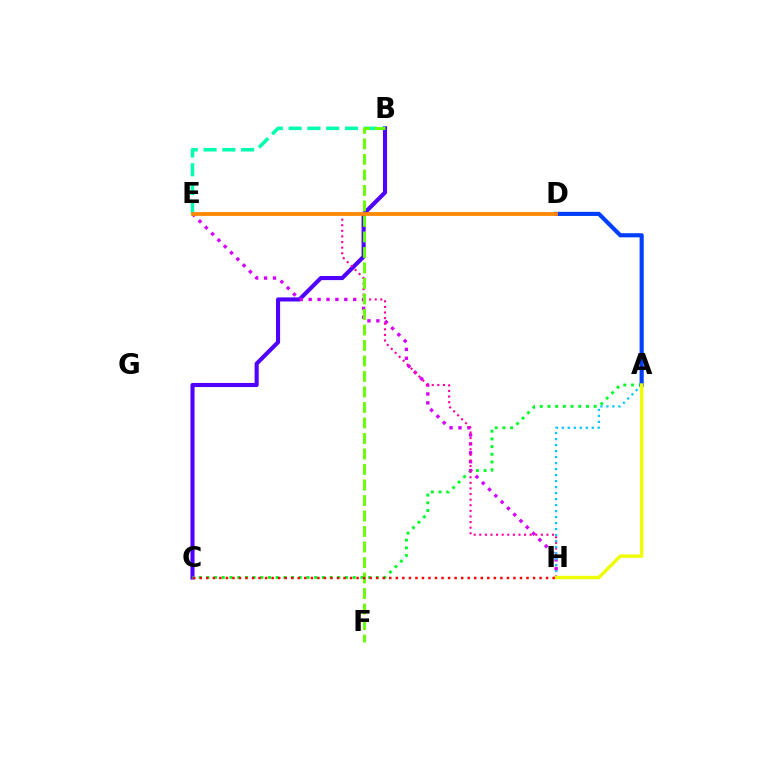{('B', 'C'): [{'color': '#4f00ff', 'line_style': 'solid', 'thickness': 2.95}], ('A', 'C'): [{'color': '#00ff27', 'line_style': 'dotted', 'thickness': 2.09}], ('E', 'H'): [{'color': '#d600ff', 'line_style': 'dotted', 'thickness': 2.42}, {'color': '#ff00a0', 'line_style': 'dotted', 'thickness': 1.52}], ('B', 'E'): [{'color': '#00ffaf', 'line_style': 'dashed', 'thickness': 2.55}], ('A', 'D'): [{'color': '#003fff', 'line_style': 'solid', 'thickness': 2.98}], ('B', 'F'): [{'color': '#66ff00', 'line_style': 'dashed', 'thickness': 2.11}], ('A', 'H'): [{'color': '#00c7ff', 'line_style': 'dotted', 'thickness': 1.63}, {'color': '#eeff00', 'line_style': 'solid', 'thickness': 2.44}], ('C', 'H'): [{'color': '#ff0000', 'line_style': 'dotted', 'thickness': 1.78}], ('D', 'E'): [{'color': '#ff8800', 'line_style': 'solid', 'thickness': 2.71}]}